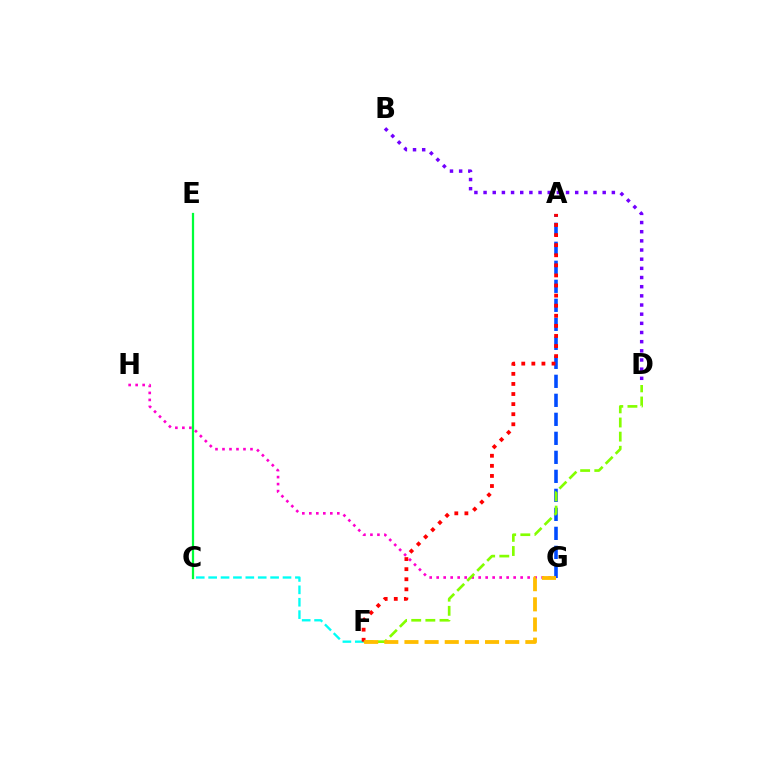{('A', 'G'): [{'color': '#004bff', 'line_style': 'dashed', 'thickness': 2.58}], ('G', 'H'): [{'color': '#ff00cf', 'line_style': 'dotted', 'thickness': 1.9}], ('C', 'F'): [{'color': '#00fff6', 'line_style': 'dashed', 'thickness': 1.68}], ('C', 'E'): [{'color': '#00ff39', 'line_style': 'solid', 'thickness': 1.62}], ('B', 'D'): [{'color': '#7200ff', 'line_style': 'dotted', 'thickness': 2.49}], ('D', 'F'): [{'color': '#84ff00', 'line_style': 'dashed', 'thickness': 1.92}], ('A', 'F'): [{'color': '#ff0000', 'line_style': 'dotted', 'thickness': 2.74}], ('F', 'G'): [{'color': '#ffbd00', 'line_style': 'dashed', 'thickness': 2.74}]}